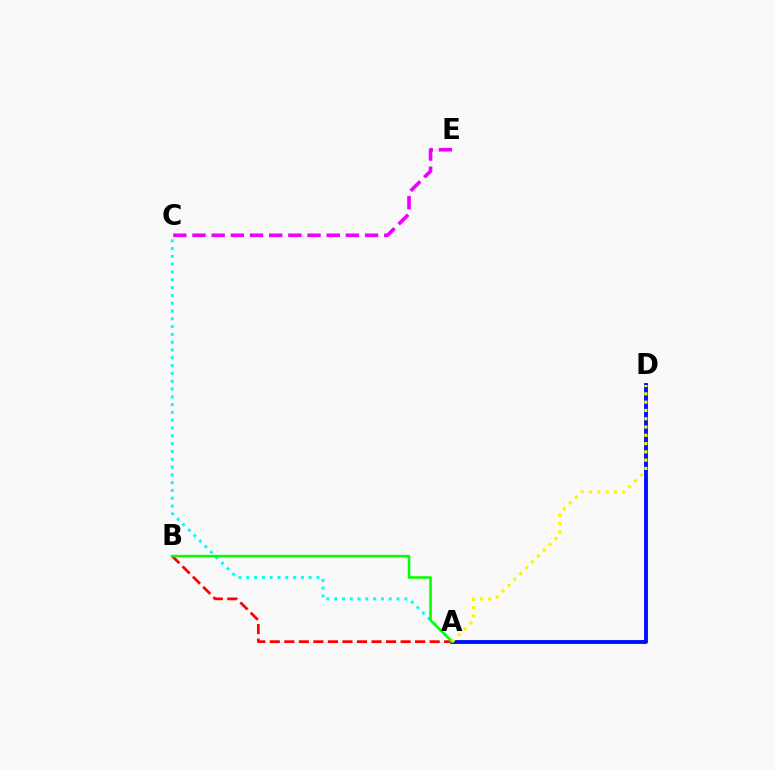{('A', 'D'): [{'color': '#0010ff', 'line_style': 'solid', 'thickness': 2.78}, {'color': '#fcf500', 'line_style': 'dotted', 'thickness': 2.25}], ('C', 'E'): [{'color': '#ee00ff', 'line_style': 'dashed', 'thickness': 2.6}], ('A', 'B'): [{'color': '#ff0000', 'line_style': 'dashed', 'thickness': 1.97}, {'color': '#08ff00', 'line_style': 'solid', 'thickness': 1.86}], ('A', 'C'): [{'color': '#00fff6', 'line_style': 'dotted', 'thickness': 2.12}]}